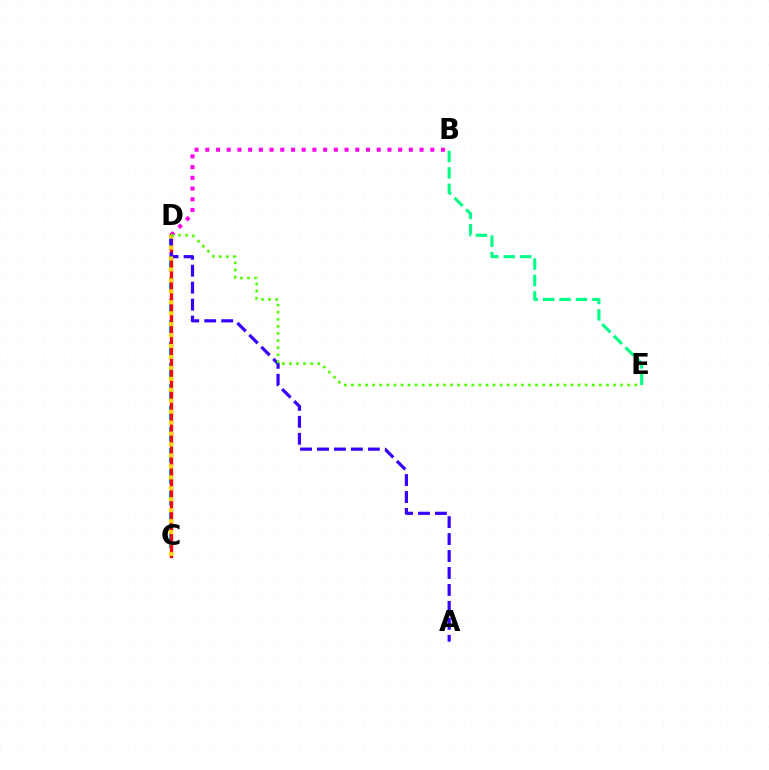{('B', 'D'): [{'color': '#ff00ed', 'line_style': 'dotted', 'thickness': 2.91}], ('C', 'D'): [{'color': '#009eff', 'line_style': 'dashed', 'thickness': 2.89}, {'color': '#ff0000', 'line_style': 'solid', 'thickness': 2.38}, {'color': '#ffd500', 'line_style': 'dotted', 'thickness': 2.97}], ('B', 'E'): [{'color': '#00ff86', 'line_style': 'dashed', 'thickness': 2.23}], ('A', 'D'): [{'color': '#3700ff', 'line_style': 'dashed', 'thickness': 2.3}], ('D', 'E'): [{'color': '#4fff00', 'line_style': 'dotted', 'thickness': 1.92}]}